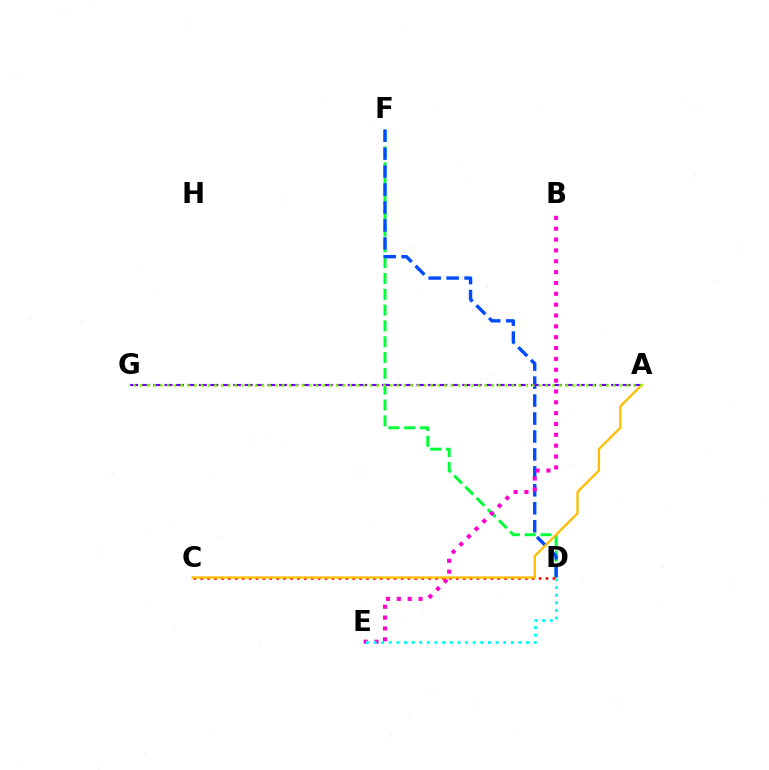{('D', 'F'): [{'color': '#00ff39', 'line_style': 'dashed', 'thickness': 2.15}, {'color': '#004bff', 'line_style': 'dashed', 'thickness': 2.44}], ('B', 'E'): [{'color': '#ff00cf', 'line_style': 'dotted', 'thickness': 2.95}], ('A', 'G'): [{'color': '#7200ff', 'line_style': 'dashed', 'thickness': 1.56}, {'color': '#84ff00', 'line_style': 'dotted', 'thickness': 1.84}], ('C', 'D'): [{'color': '#ff0000', 'line_style': 'dotted', 'thickness': 1.88}], ('A', 'C'): [{'color': '#ffbd00', 'line_style': 'solid', 'thickness': 1.64}], ('D', 'E'): [{'color': '#00fff6', 'line_style': 'dotted', 'thickness': 2.07}]}